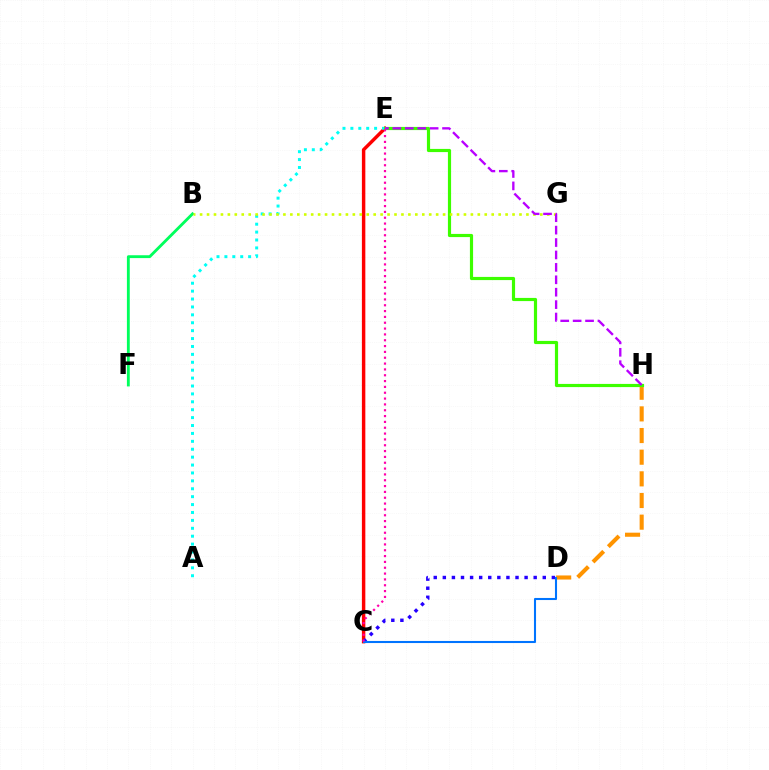{('D', 'H'): [{'color': '#ff9400', 'line_style': 'dashed', 'thickness': 2.94}], ('C', 'E'): [{'color': '#ff0000', 'line_style': 'solid', 'thickness': 2.48}, {'color': '#ff00ac', 'line_style': 'dotted', 'thickness': 1.58}], ('A', 'E'): [{'color': '#00fff6', 'line_style': 'dotted', 'thickness': 2.15}], ('C', 'D'): [{'color': '#2500ff', 'line_style': 'dotted', 'thickness': 2.47}, {'color': '#0074ff', 'line_style': 'solid', 'thickness': 1.5}], ('E', 'H'): [{'color': '#3dff00', 'line_style': 'solid', 'thickness': 2.28}, {'color': '#b900ff', 'line_style': 'dashed', 'thickness': 1.69}], ('B', 'F'): [{'color': '#00ff5c', 'line_style': 'solid', 'thickness': 2.05}], ('B', 'G'): [{'color': '#d1ff00', 'line_style': 'dotted', 'thickness': 1.89}]}